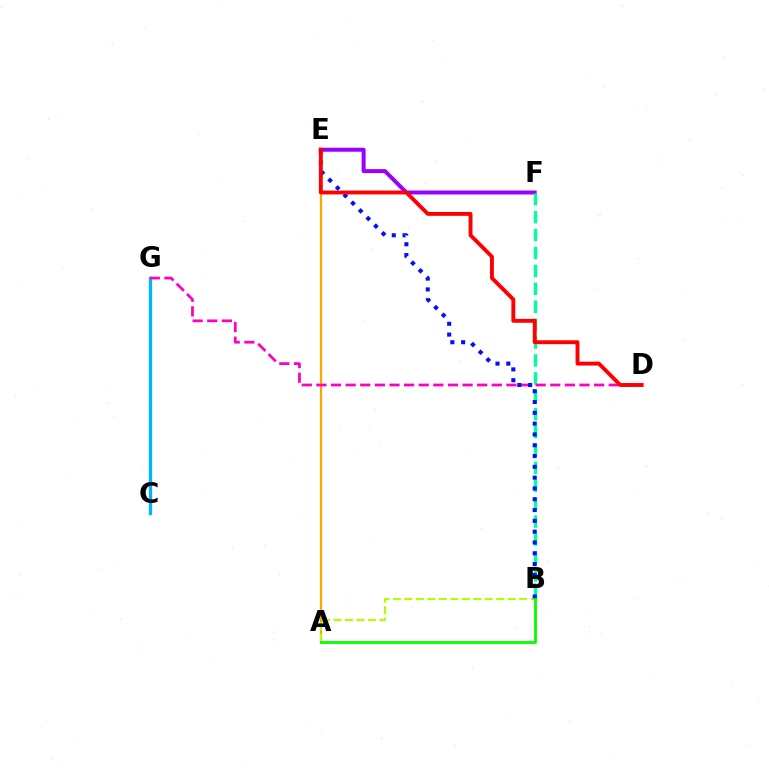{('E', 'F'): [{'color': '#9b00ff', 'line_style': 'solid', 'thickness': 2.87}], ('A', 'E'): [{'color': '#ffa500', 'line_style': 'solid', 'thickness': 1.59}], ('A', 'B'): [{'color': '#b3ff00', 'line_style': 'dashed', 'thickness': 1.56}, {'color': '#08ff00', 'line_style': 'solid', 'thickness': 2.05}], ('C', 'G'): [{'color': '#00b5ff', 'line_style': 'solid', 'thickness': 2.37}], ('B', 'F'): [{'color': '#00ff9d', 'line_style': 'dashed', 'thickness': 2.43}], ('D', 'G'): [{'color': '#ff00bd', 'line_style': 'dashed', 'thickness': 1.99}], ('B', 'E'): [{'color': '#0010ff', 'line_style': 'dotted', 'thickness': 2.94}], ('D', 'E'): [{'color': '#ff0000', 'line_style': 'solid', 'thickness': 2.79}]}